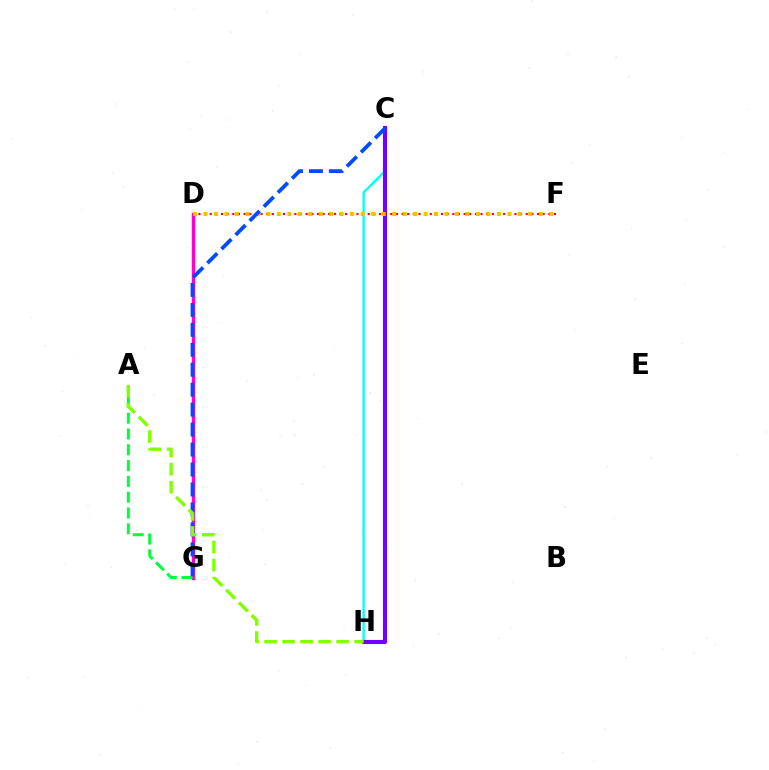{('C', 'H'): [{'color': '#00fff6', 'line_style': 'solid', 'thickness': 1.66}, {'color': '#7200ff', 'line_style': 'solid', 'thickness': 2.97}], ('D', 'F'): [{'color': '#ff0000', 'line_style': 'dotted', 'thickness': 1.53}, {'color': '#ffbd00', 'line_style': 'dotted', 'thickness': 2.85}], ('D', 'G'): [{'color': '#ff00cf', 'line_style': 'solid', 'thickness': 2.48}], ('A', 'G'): [{'color': '#00ff39', 'line_style': 'dashed', 'thickness': 2.15}], ('C', 'G'): [{'color': '#004bff', 'line_style': 'dashed', 'thickness': 2.71}], ('A', 'H'): [{'color': '#84ff00', 'line_style': 'dashed', 'thickness': 2.45}]}